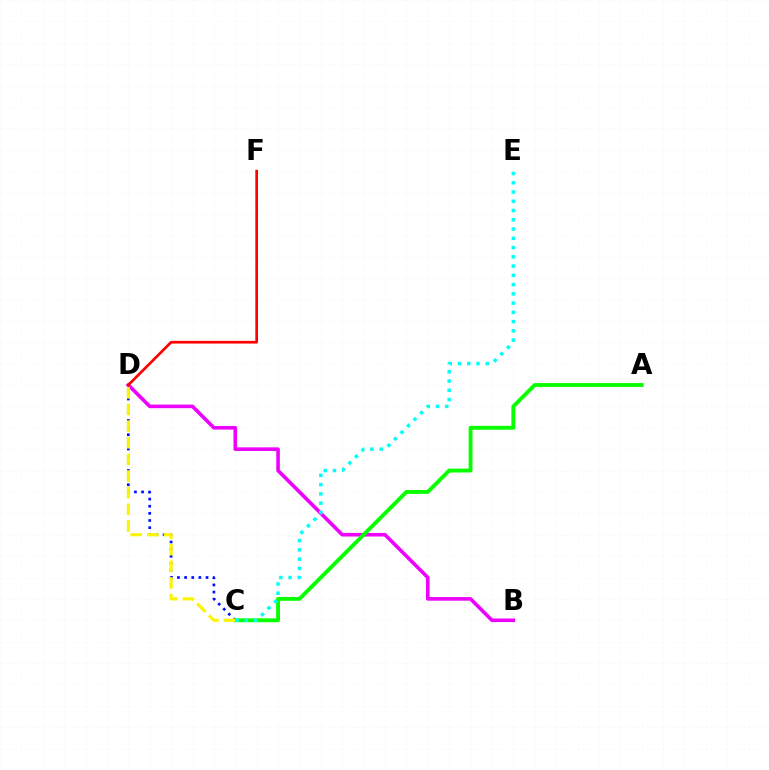{('C', 'D'): [{'color': '#0010ff', 'line_style': 'dotted', 'thickness': 1.94}, {'color': '#fcf500', 'line_style': 'dashed', 'thickness': 2.26}], ('B', 'D'): [{'color': '#ee00ff', 'line_style': 'solid', 'thickness': 2.59}], ('A', 'C'): [{'color': '#08ff00', 'line_style': 'solid', 'thickness': 2.79}], ('D', 'F'): [{'color': '#ff0000', 'line_style': 'solid', 'thickness': 1.93}], ('C', 'E'): [{'color': '#00fff6', 'line_style': 'dotted', 'thickness': 2.51}]}